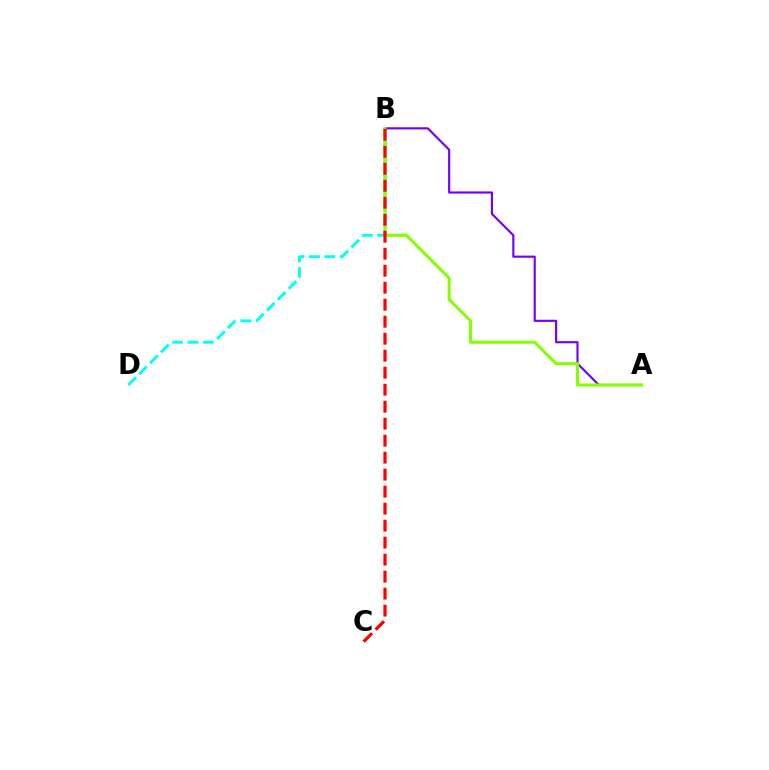{('B', 'D'): [{'color': '#00fff6', 'line_style': 'dashed', 'thickness': 2.09}], ('A', 'B'): [{'color': '#7200ff', 'line_style': 'solid', 'thickness': 1.55}, {'color': '#84ff00', 'line_style': 'solid', 'thickness': 2.2}], ('B', 'C'): [{'color': '#ff0000', 'line_style': 'dashed', 'thickness': 2.31}]}